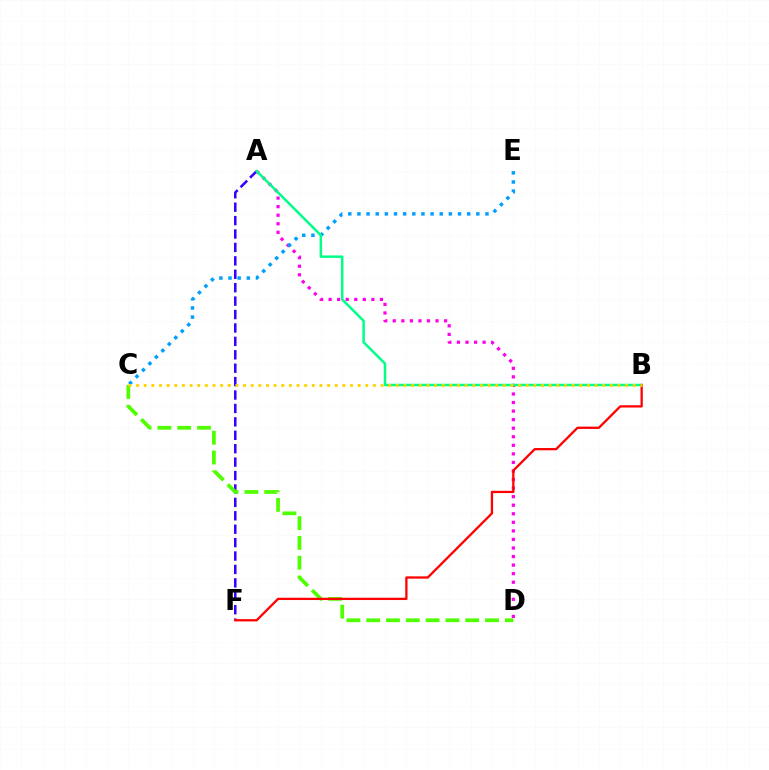{('A', 'D'): [{'color': '#ff00ed', 'line_style': 'dotted', 'thickness': 2.32}], ('C', 'E'): [{'color': '#009eff', 'line_style': 'dotted', 'thickness': 2.49}], ('A', 'F'): [{'color': '#3700ff', 'line_style': 'dashed', 'thickness': 1.82}], ('C', 'D'): [{'color': '#4fff00', 'line_style': 'dashed', 'thickness': 2.69}], ('A', 'B'): [{'color': '#00ff86', 'line_style': 'solid', 'thickness': 1.8}], ('B', 'F'): [{'color': '#ff0000', 'line_style': 'solid', 'thickness': 1.64}], ('B', 'C'): [{'color': '#ffd500', 'line_style': 'dotted', 'thickness': 2.08}]}